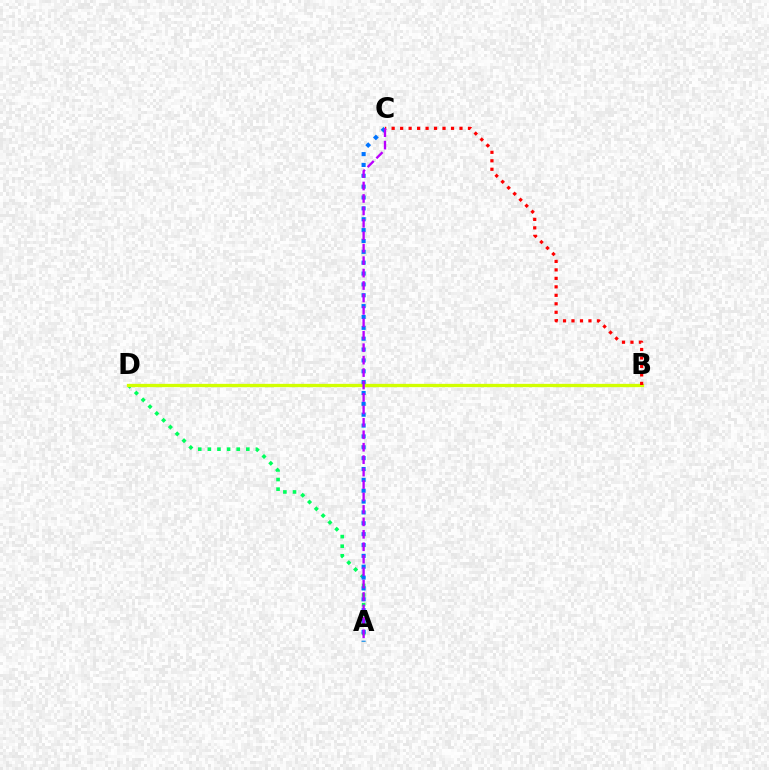{('A', 'D'): [{'color': '#00ff5c', 'line_style': 'dotted', 'thickness': 2.61}], ('B', 'D'): [{'color': '#d1ff00', 'line_style': 'solid', 'thickness': 2.37}], ('A', 'C'): [{'color': '#0074ff', 'line_style': 'dotted', 'thickness': 2.95}, {'color': '#b900ff', 'line_style': 'dashed', 'thickness': 1.69}], ('B', 'C'): [{'color': '#ff0000', 'line_style': 'dotted', 'thickness': 2.3}]}